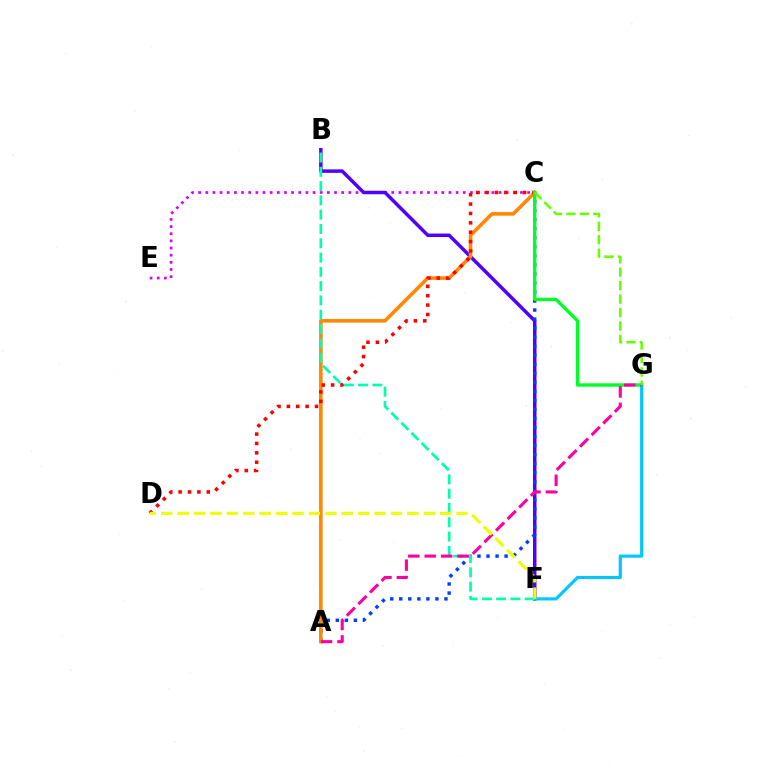{('C', 'E'): [{'color': '#d600ff', 'line_style': 'dotted', 'thickness': 1.94}], ('B', 'F'): [{'color': '#4f00ff', 'line_style': 'solid', 'thickness': 2.51}, {'color': '#00ffaf', 'line_style': 'dashed', 'thickness': 1.94}], ('A', 'C'): [{'color': '#003fff', 'line_style': 'dotted', 'thickness': 2.46}, {'color': '#ff8800', 'line_style': 'solid', 'thickness': 2.58}], ('C', 'D'): [{'color': '#ff0000', 'line_style': 'dotted', 'thickness': 2.55}], ('C', 'G'): [{'color': '#00ff27', 'line_style': 'solid', 'thickness': 2.4}, {'color': '#66ff00', 'line_style': 'dashed', 'thickness': 1.83}], ('F', 'G'): [{'color': '#00c7ff', 'line_style': 'solid', 'thickness': 2.28}], ('A', 'G'): [{'color': '#ff00a0', 'line_style': 'dashed', 'thickness': 2.23}], ('D', 'F'): [{'color': '#eeff00', 'line_style': 'dashed', 'thickness': 2.23}]}